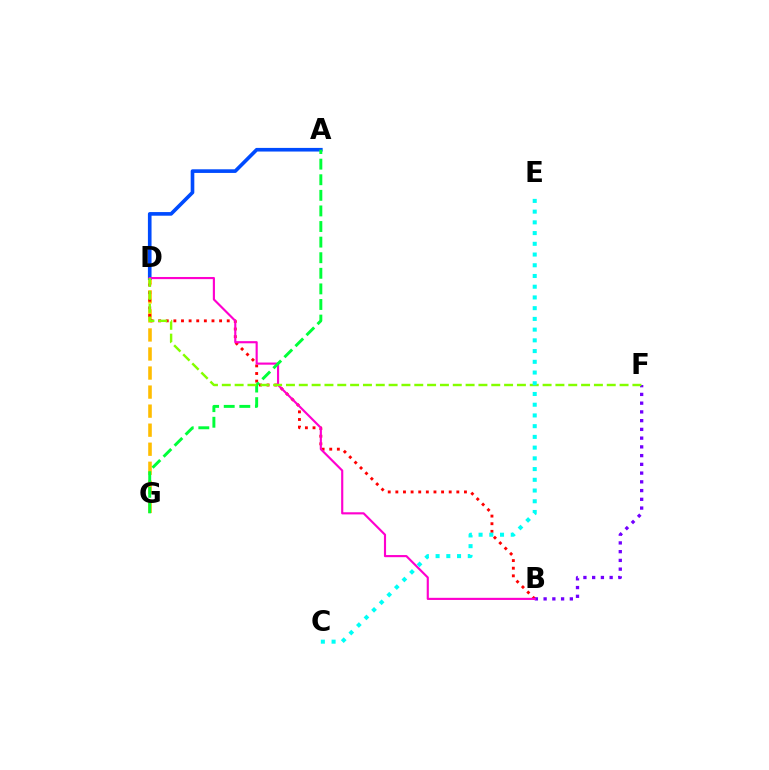{('D', 'G'): [{'color': '#ffbd00', 'line_style': 'dashed', 'thickness': 2.59}], ('A', 'D'): [{'color': '#004bff', 'line_style': 'solid', 'thickness': 2.62}], ('B', 'D'): [{'color': '#ff0000', 'line_style': 'dotted', 'thickness': 2.07}, {'color': '#ff00cf', 'line_style': 'solid', 'thickness': 1.54}], ('B', 'F'): [{'color': '#7200ff', 'line_style': 'dotted', 'thickness': 2.38}], ('A', 'G'): [{'color': '#00ff39', 'line_style': 'dashed', 'thickness': 2.12}], ('D', 'F'): [{'color': '#84ff00', 'line_style': 'dashed', 'thickness': 1.74}], ('C', 'E'): [{'color': '#00fff6', 'line_style': 'dotted', 'thickness': 2.91}]}